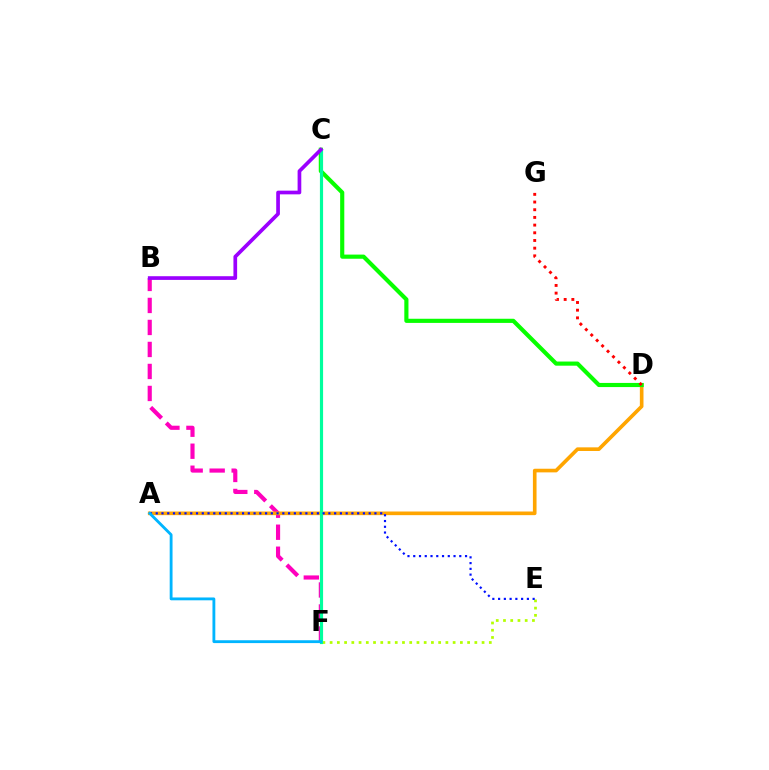{('E', 'F'): [{'color': '#b3ff00', 'line_style': 'dotted', 'thickness': 1.97}], ('B', 'F'): [{'color': '#ff00bd', 'line_style': 'dashed', 'thickness': 2.99}], ('A', 'D'): [{'color': '#ffa500', 'line_style': 'solid', 'thickness': 2.62}], ('C', 'D'): [{'color': '#08ff00', 'line_style': 'solid', 'thickness': 2.98}], ('C', 'F'): [{'color': '#00ff9d', 'line_style': 'solid', 'thickness': 2.29}], ('A', 'E'): [{'color': '#0010ff', 'line_style': 'dotted', 'thickness': 1.56}], ('B', 'C'): [{'color': '#9b00ff', 'line_style': 'solid', 'thickness': 2.66}], ('A', 'F'): [{'color': '#00b5ff', 'line_style': 'solid', 'thickness': 2.05}], ('D', 'G'): [{'color': '#ff0000', 'line_style': 'dotted', 'thickness': 2.09}]}